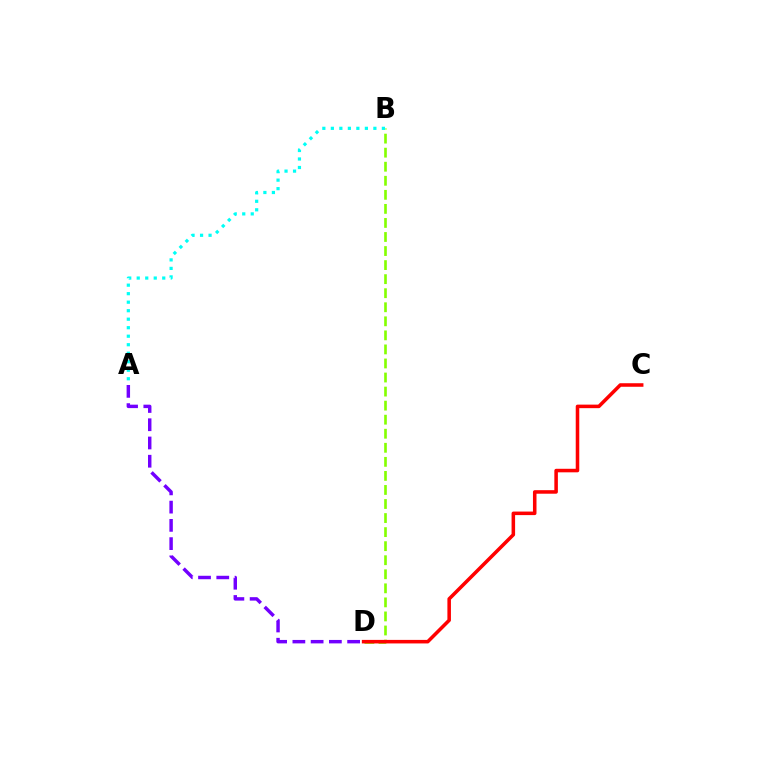{('A', 'D'): [{'color': '#7200ff', 'line_style': 'dashed', 'thickness': 2.48}], ('B', 'D'): [{'color': '#84ff00', 'line_style': 'dashed', 'thickness': 1.91}], ('C', 'D'): [{'color': '#ff0000', 'line_style': 'solid', 'thickness': 2.55}], ('A', 'B'): [{'color': '#00fff6', 'line_style': 'dotted', 'thickness': 2.31}]}